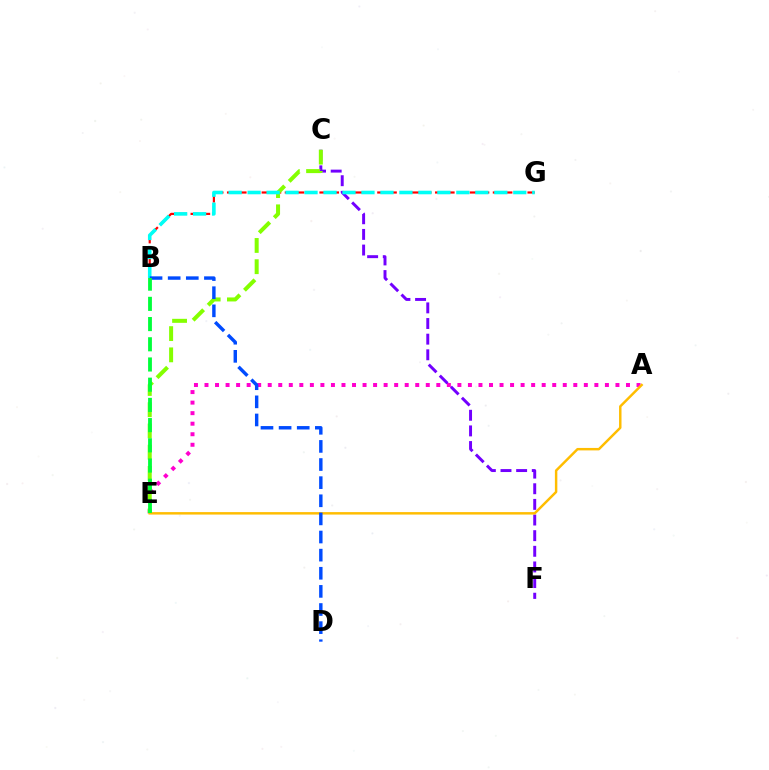{('B', 'G'): [{'color': '#ff0000', 'line_style': 'dashed', 'thickness': 1.57}, {'color': '#00fff6', 'line_style': 'dashed', 'thickness': 2.58}], ('A', 'E'): [{'color': '#ff00cf', 'line_style': 'dotted', 'thickness': 2.86}, {'color': '#ffbd00', 'line_style': 'solid', 'thickness': 1.77}], ('C', 'F'): [{'color': '#7200ff', 'line_style': 'dashed', 'thickness': 2.12}], ('C', 'E'): [{'color': '#84ff00', 'line_style': 'dashed', 'thickness': 2.89}], ('B', 'D'): [{'color': '#004bff', 'line_style': 'dashed', 'thickness': 2.46}], ('B', 'E'): [{'color': '#00ff39', 'line_style': 'dashed', 'thickness': 2.75}]}